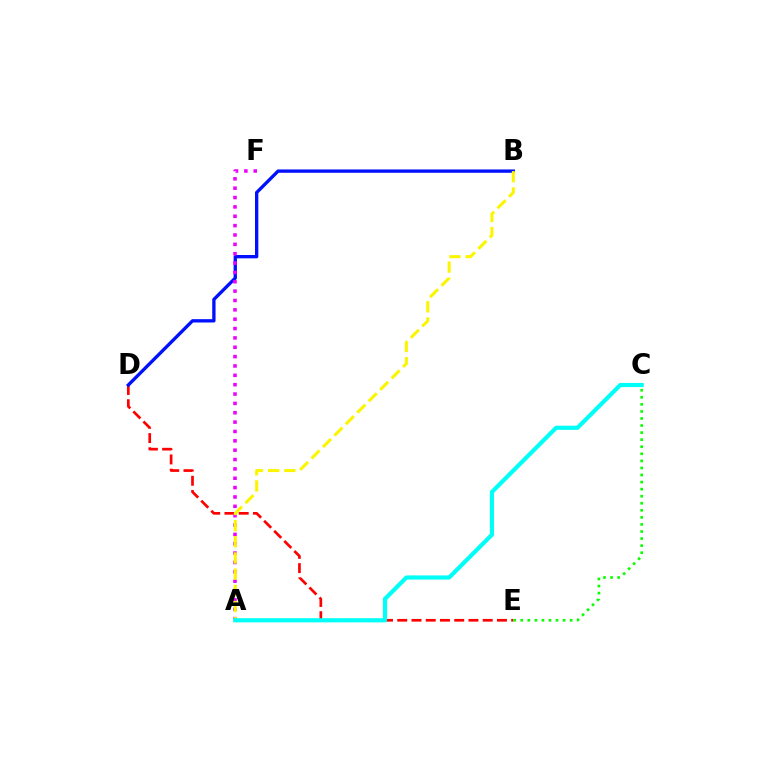{('D', 'E'): [{'color': '#ff0000', 'line_style': 'dashed', 'thickness': 1.94}], ('B', 'D'): [{'color': '#0010ff', 'line_style': 'solid', 'thickness': 2.4}], ('A', 'F'): [{'color': '#ee00ff', 'line_style': 'dotted', 'thickness': 2.54}], ('C', 'E'): [{'color': '#08ff00', 'line_style': 'dotted', 'thickness': 1.92}], ('A', 'B'): [{'color': '#fcf500', 'line_style': 'dashed', 'thickness': 2.2}], ('A', 'C'): [{'color': '#00fff6', 'line_style': 'solid', 'thickness': 3.0}]}